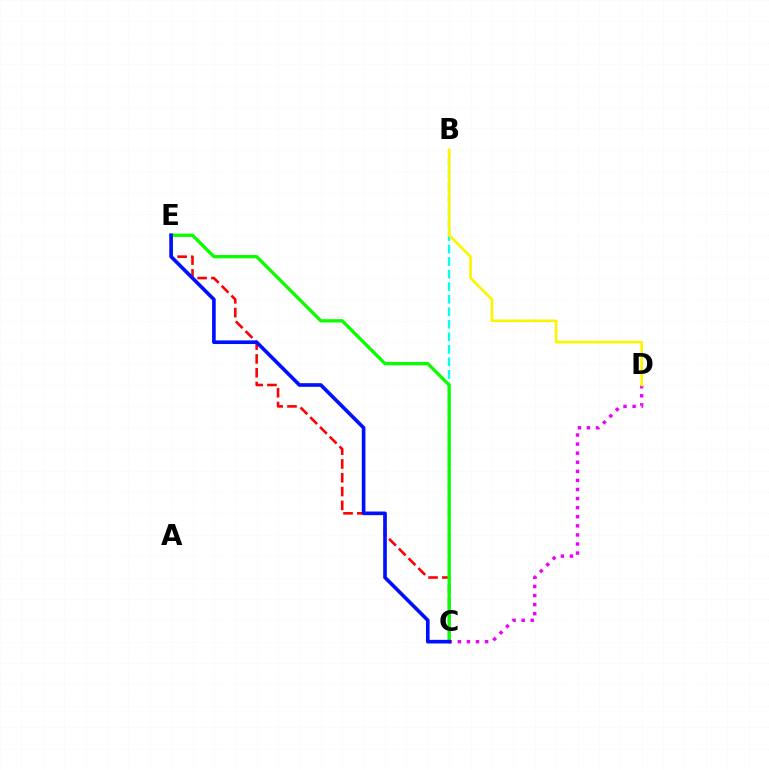{('C', 'E'): [{'color': '#ff0000', 'line_style': 'dashed', 'thickness': 1.87}, {'color': '#08ff00', 'line_style': 'solid', 'thickness': 2.37}, {'color': '#0010ff', 'line_style': 'solid', 'thickness': 2.62}], ('B', 'C'): [{'color': '#00fff6', 'line_style': 'dashed', 'thickness': 1.7}], ('C', 'D'): [{'color': '#ee00ff', 'line_style': 'dotted', 'thickness': 2.47}], ('B', 'D'): [{'color': '#fcf500', 'line_style': 'solid', 'thickness': 1.91}]}